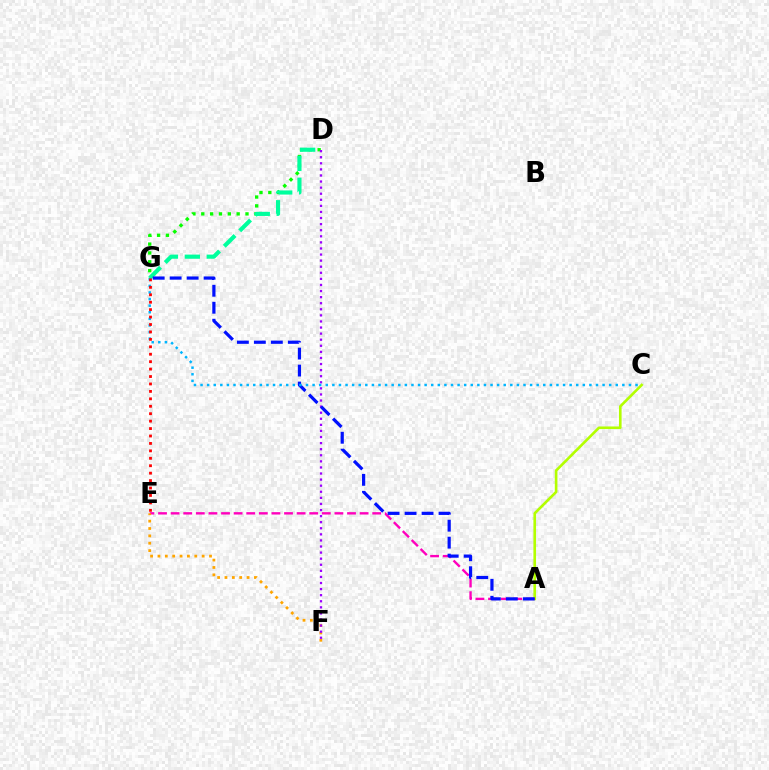{('D', 'G'): [{'color': '#08ff00', 'line_style': 'dotted', 'thickness': 2.4}, {'color': '#00ff9d', 'line_style': 'dashed', 'thickness': 2.98}], ('A', 'C'): [{'color': '#b3ff00', 'line_style': 'solid', 'thickness': 1.89}], ('A', 'E'): [{'color': '#ff00bd', 'line_style': 'dashed', 'thickness': 1.71}], ('E', 'F'): [{'color': '#ffa500', 'line_style': 'dotted', 'thickness': 2.0}], ('D', 'F'): [{'color': '#9b00ff', 'line_style': 'dotted', 'thickness': 1.65}], ('A', 'G'): [{'color': '#0010ff', 'line_style': 'dashed', 'thickness': 2.31}], ('C', 'G'): [{'color': '#00b5ff', 'line_style': 'dotted', 'thickness': 1.79}], ('E', 'G'): [{'color': '#ff0000', 'line_style': 'dotted', 'thickness': 2.02}]}